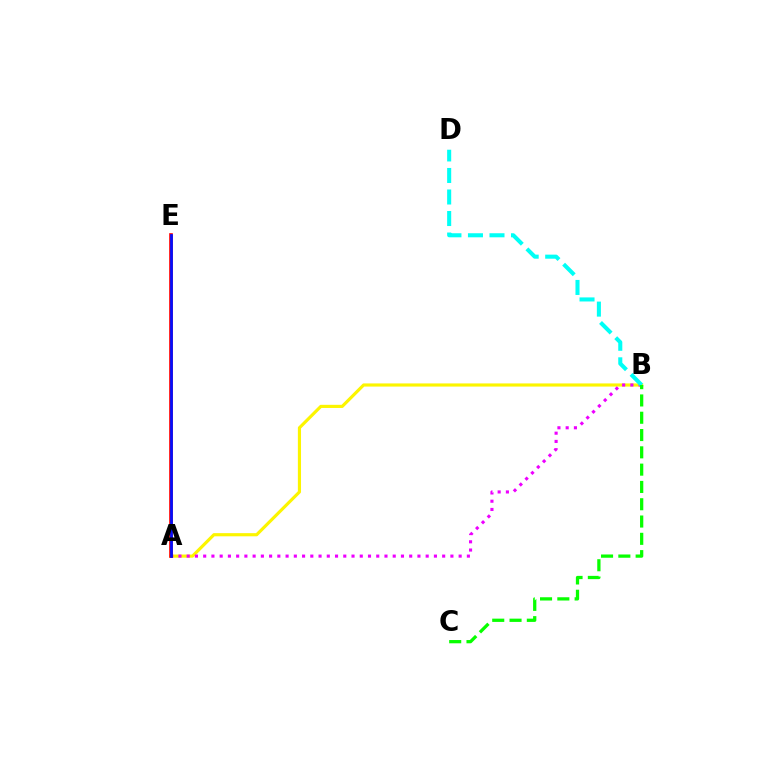{('A', 'B'): [{'color': '#fcf500', 'line_style': 'solid', 'thickness': 2.27}, {'color': '#ee00ff', 'line_style': 'dotted', 'thickness': 2.24}], ('B', 'D'): [{'color': '#00fff6', 'line_style': 'dashed', 'thickness': 2.92}], ('A', 'E'): [{'color': '#ff0000', 'line_style': 'solid', 'thickness': 2.63}, {'color': '#0010ff', 'line_style': 'solid', 'thickness': 1.96}], ('B', 'C'): [{'color': '#08ff00', 'line_style': 'dashed', 'thickness': 2.35}]}